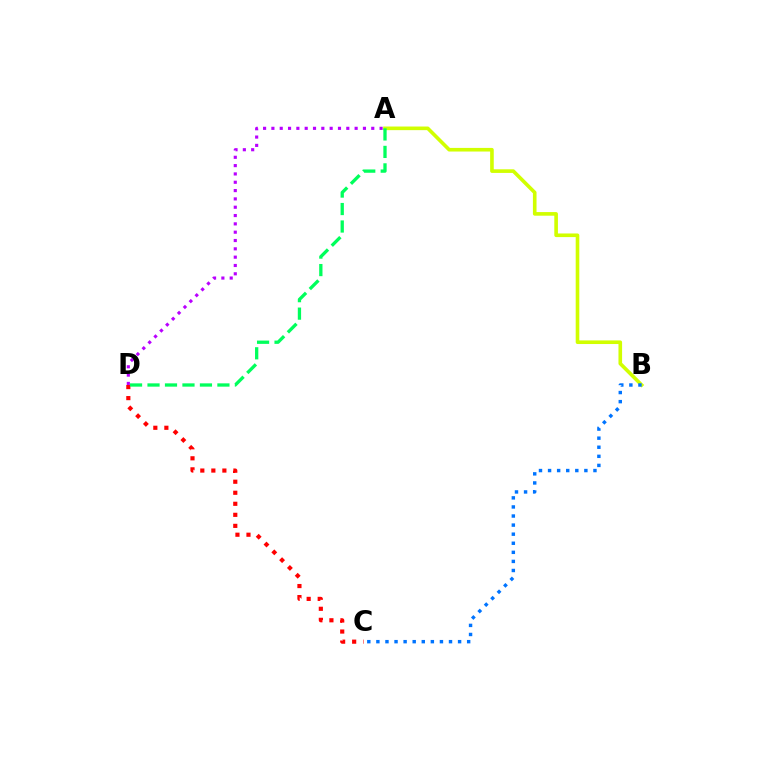{('A', 'D'): [{'color': '#b900ff', 'line_style': 'dotted', 'thickness': 2.26}, {'color': '#00ff5c', 'line_style': 'dashed', 'thickness': 2.37}], ('C', 'D'): [{'color': '#ff0000', 'line_style': 'dotted', 'thickness': 3.0}], ('A', 'B'): [{'color': '#d1ff00', 'line_style': 'solid', 'thickness': 2.61}], ('B', 'C'): [{'color': '#0074ff', 'line_style': 'dotted', 'thickness': 2.47}]}